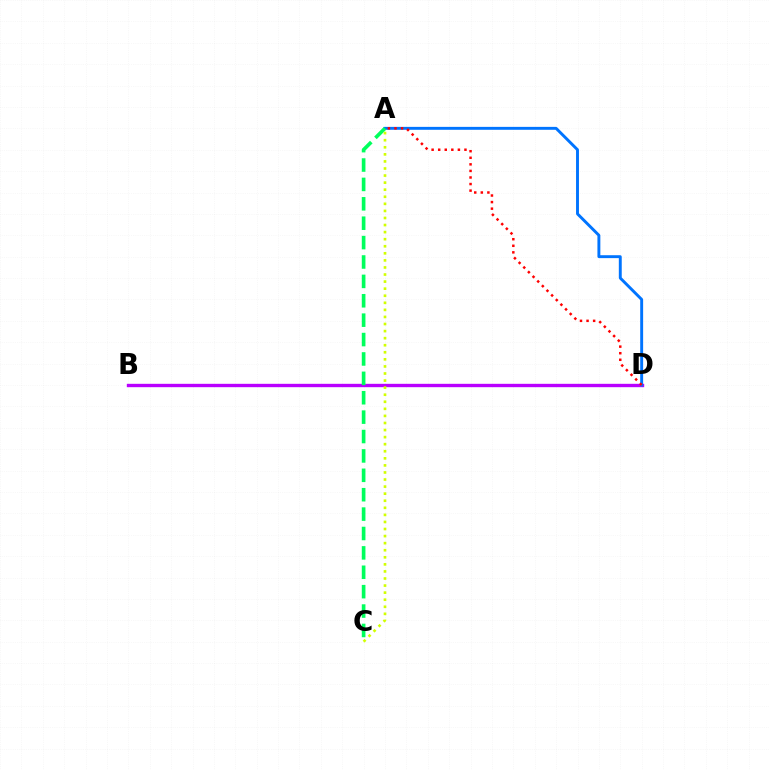{('B', 'D'): [{'color': '#b900ff', 'line_style': 'solid', 'thickness': 2.42}], ('A', 'D'): [{'color': '#0074ff', 'line_style': 'solid', 'thickness': 2.1}, {'color': '#ff0000', 'line_style': 'dotted', 'thickness': 1.79}], ('A', 'C'): [{'color': '#00ff5c', 'line_style': 'dashed', 'thickness': 2.63}, {'color': '#d1ff00', 'line_style': 'dotted', 'thickness': 1.92}]}